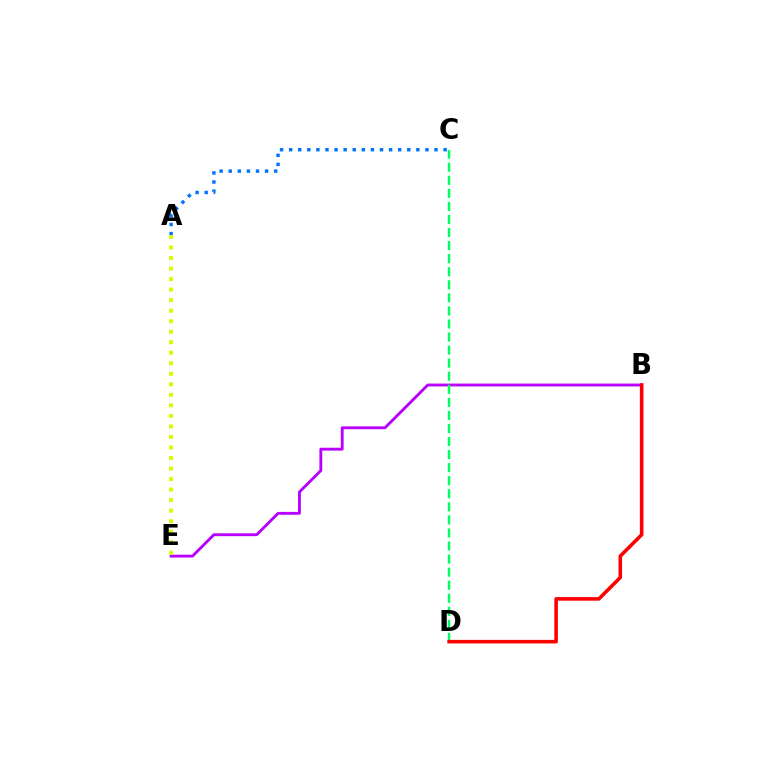{('B', 'E'): [{'color': '#b900ff', 'line_style': 'solid', 'thickness': 2.05}], ('A', 'C'): [{'color': '#0074ff', 'line_style': 'dotted', 'thickness': 2.47}], ('A', 'E'): [{'color': '#d1ff00', 'line_style': 'dotted', 'thickness': 2.86}], ('C', 'D'): [{'color': '#00ff5c', 'line_style': 'dashed', 'thickness': 1.77}], ('B', 'D'): [{'color': '#ff0000', 'line_style': 'solid', 'thickness': 2.57}]}